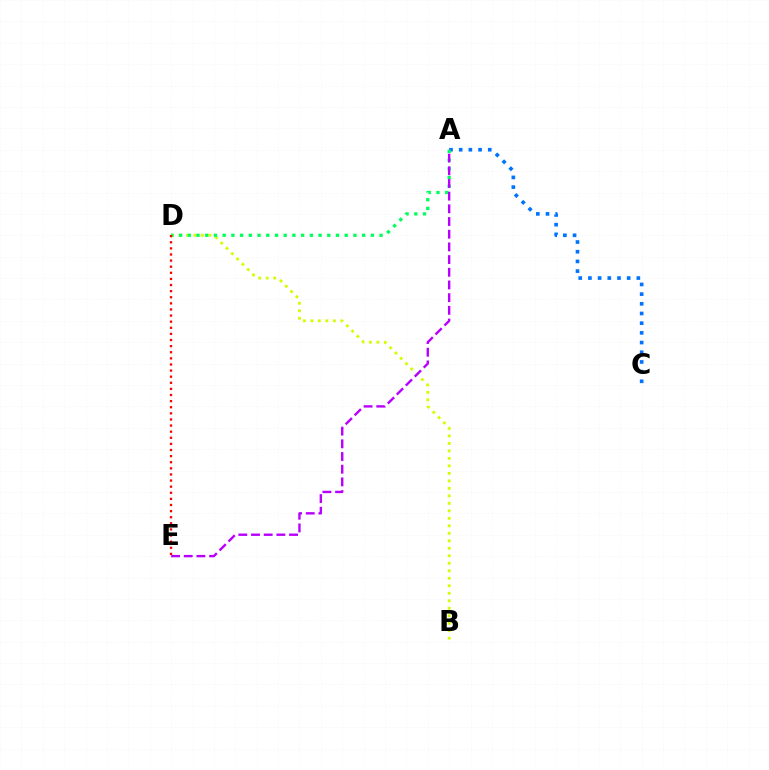{('B', 'D'): [{'color': '#d1ff00', 'line_style': 'dotted', 'thickness': 2.04}], ('A', 'C'): [{'color': '#0074ff', 'line_style': 'dotted', 'thickness': 2.63}], ('A', 'D'): [{'color': '#00ff5c', 'line_style': 'dotted', 'thickness': 2.37}], ('D', 'E'): [{'color': '#ff0000', 'line_style': 'dotted', 'thickness': 1.66}], ('A', 'E'): [{'color': '#b900ff', 'line_style': 'dashed', 'thickness': 1.72}]}